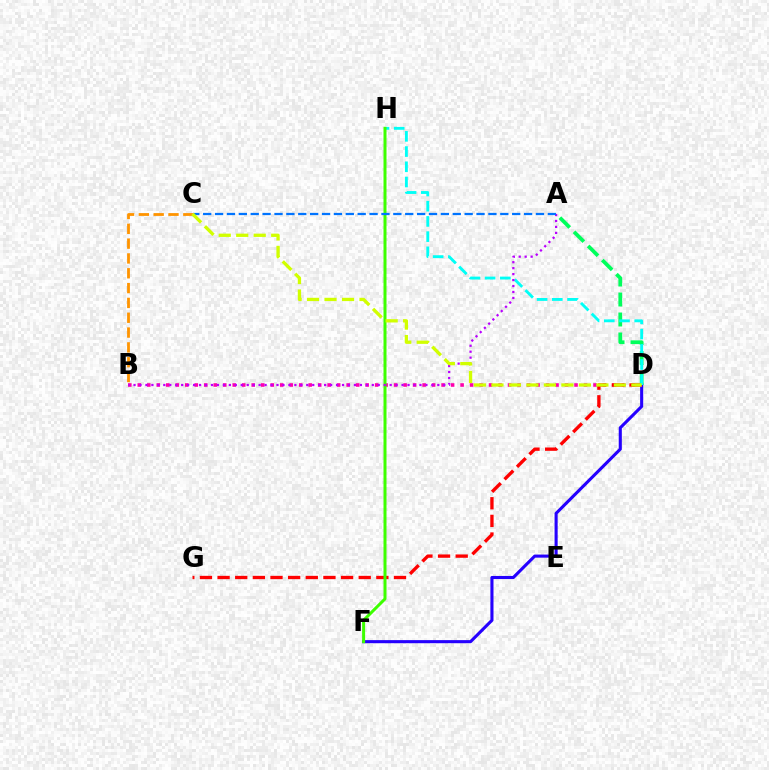{('A', 'D'): [{'color': '#00ff5c', 'line_style': 'dashed', 'thickness': 2.71}], ('D', 'F'): [{'color': '#2500ff', 'line_style': 'solid', 'thickness': 2.23}], ('B', 'D'): [{'color': '#ff00ac', 'line_style': 'dotted', 'thickness': 2.58}], ('D', 'G'): [{'color': '#ff0000', 'line_style': 'dashed', 'thickness': 2.4}], ('D', 'H'): [{'color': '#00fff6', 'line_style': 'dashed', 'thickness': 2.07}], ('F', 'H'): [{'color': '#3dff00', 'line_style': 'solid', 'thickness': 2.16}], ('A', 'B'): [{'color': '#b900ff', 'line_style': 'dotted', 'thickness': 1.62}], ('B', 'C'): [{'color': '#ff9400', 'line_style': 'dashed', 'thickness': 2.01}], ('A', 'C'): [{'color': '#0074ff', 'line_style': 'dashed', 'thickness': 1.61}], ('C', 'D'): [{'color': '#d1ff00', 'line_style': 'dashed', 'thickness': 2.38}]}